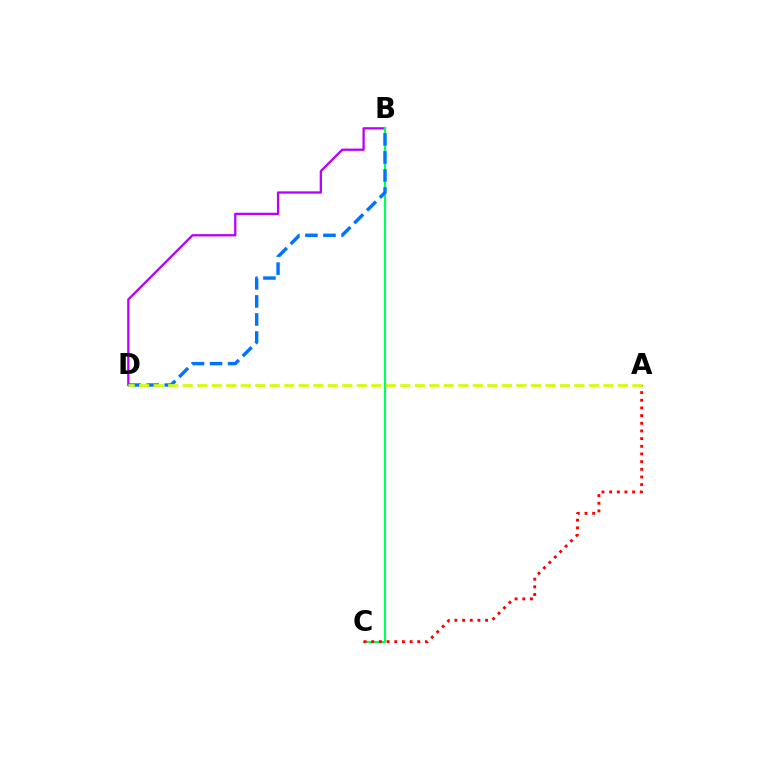{('B', 'D'): [{'color': '#b900ff', 'line_style': 'solid', 'thickness': 1.65}, {'color': '#0074ff', 'line_style': 'dashed', 'thickness': 2.45}], ('B', 'C'): [{'color': '#00ff5c', 'line_style': 'solid', 'thickness': 1.59}], ('A', 'C'): [{'color': '#ff0000', 'line_style': 'dotted', 'thickness': 2.08}], ('A', 'D'): [{'color': '#d1ff00', 'line_style': 'dashed', 'thickness': 1.97}]}